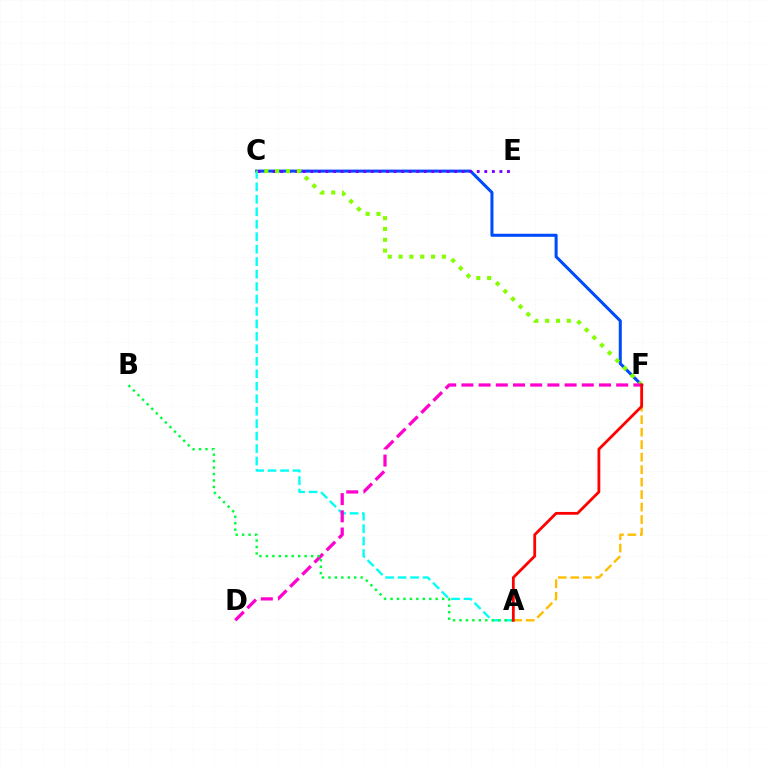{('C', 'F'): [{'color': '#004bff', 'line_style': 'solid', 'thickness': 2.19}, {'color': '#84ff00', 'line_style': 'dotted', 'thickness': 2.94}], ('C', 'E'): [{'color': '#7200ff', 'line_style': 'dotted', 'thickness': 2.05}], ('A', 'C'): [{'color': '#00fff6', 'line_style': 'dashed', 'thickness': 1.69}], ('A', 'F'): [{'color': '#ffbd00', 'line_style': 'dashed', 'thickness': 1.7}, {'color': '#ff0000', 'line_style': 'solid', 'thickness': 2.01}], ('D', 'F'): [{'color': '#ff00cf', 'line_style': 'dashed', 'thickness': 2.34}], ('A', 'B'): [{'color': '#00ff39', 'line_style': 'dotted', 'thickness': 1.75}]}